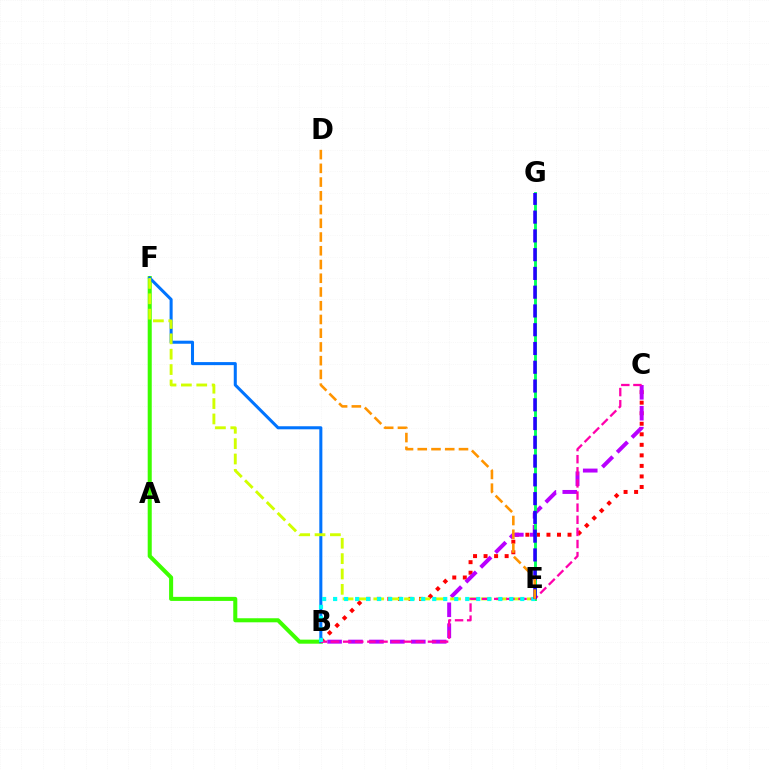{('B', 'F'): [{'color': '#3dff00', 'line_style': 'solid', 'thickness': 2.92}, {'color': '#0074ff', 'line_style': 'solid', 'thickness': 2.19}], ('B', 'C'): [{'color': '#ff0000', 'line_style': 'dotted', 'thickness': 2.86}, {'color': '#b900ff', 'line_style': 'dashed', 'thickness': 2.84}, {'color': '#ff00ac', 'line_style': 'dashed', 'thickness': 1.65}], ('E', 'F'): [{'color': '#d1ff00', 'line_style': 'dashed', 'thickness': 2.09}], ('E', 'G'): [{'color': '#00ff5c', 'line_style': 'solid', 'thickness': 2.08}, {'color': '#2500ff', 'line_style': 'dashed', 'thickness': 2.55}], ('B', 'E'): [{'color': '#00fff6', 'line_style': 'dotted', 'thickness': 2.99}], ('D', 'E'): [{'color': '#ff9400', 'line_style': 'dashed', 'thickness': 1.87}]}